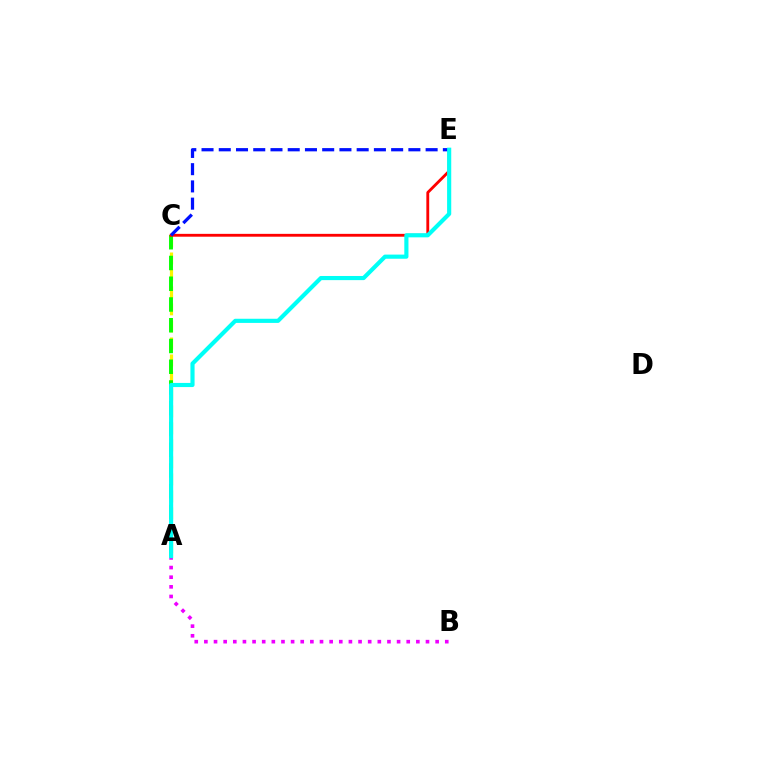{('A', 'C'): [{'color': '#fcf500', 'line_style': 'dashed', 'thickness': 2.31}, {'color': '#08ff00', 'line_style': 'dashed', 'thickness': 2.82}], ('C', 'E'): [{'color': '#ff0000', 'line_style': 'solid', 'thickness': 2.05}, {'color': '#0010ff', 'line_style': 'dashed', 'thickness': 2.34}], ('A', 'B'): [{'color': '#ee00ff', 'line_style': 'dotted', 'thickness': 2.62}], ('A', 'E'): [{'color': '#00fff6', 'line_style': 'solid', 'thickness': 2.98}]}